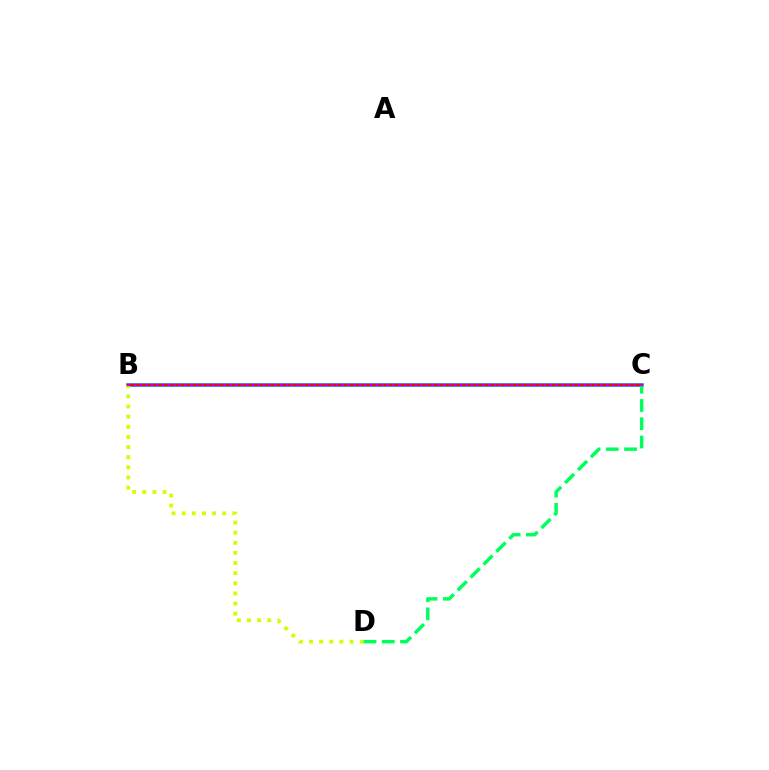{('B', 'C'): [{'color': '#0074ff', 'line_style': 'solid', 'thickness': 2.54}, {'color': '#ff0000', 'line_style': 'solid', 'thickness': 1.56}, {'color': '#b900ff', 'line_style': 'dotted', 'thickness': 1.53}], ('B', 'D'): [{'color': '#d1ff00', 'line_style': 'dotted', 'thickness': 2.75}], ('C', 'D'): [{'color': '#00ff5c', 'line_style': 'dashed', 'thickness': 2.48}]}